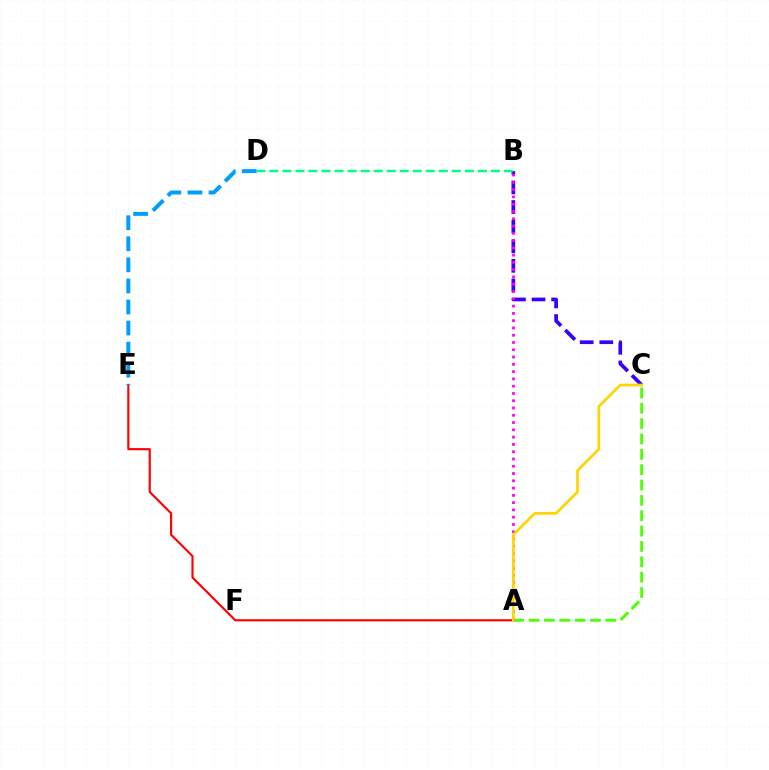{('B', 'C'): [{'color': '#3700ff', 'line_style': 'dashed', 'thickness': 2.66}], ('A', 'C'): [{'color': '#4fff00', 'line_style': 'dashed', 'thickness': 2.09}, {'color': '#ffd500', 'line_style': 'solid', 'thickness': 1.95}], ('A', 'B'): [{'color': '#ff00ed', 'line_style': 'dotted', 'thickness': 1.98}], ('A', 'E'): [{'color': '#ff0000', 'line_style': 'solid', 'thickness': 1.54}], ('B', 'D'): [{'color': '#00ff86', 'line_style': 'dashed', 'thickness': 1.77}], ('D', 'E'): [{'color': '#009eff', 'line_style': 'dashed', 'thickness': 2.86}]}